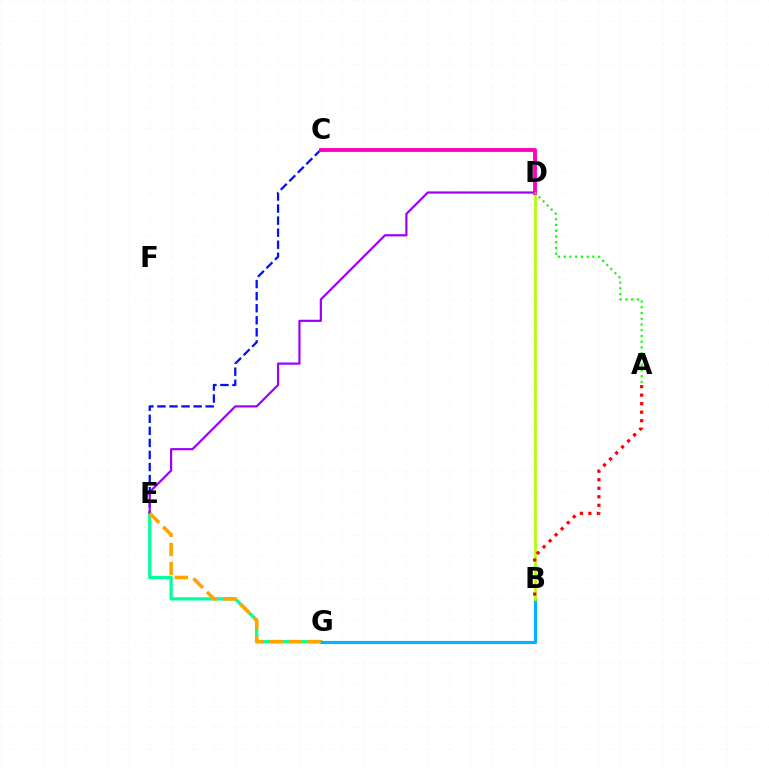{('E', 'G'): [{'color': '#00ff9d', 'line_style': 'solid', 'thickness': 2.32}, {'color': '#ffa500', 'line_style': 'dashed', 'thickness': 2.6}], ('C', 'E'): [{'color': '#0010ff', 'line_style': 'dashed', 'thickness': 1.64}], ('B', 'G'): [{'color': '#00b5ff', 'line_style': 'solid', 'thickness': 2.26}], ('B', 'D'): [{'color': '#b3ff00', 'line_style': 'solid', 'thickness': 1.95}], ('D', 'E'): [{'color': '#9b00ff', 'line_style': 'solid', 'thickness': 1.57}], ('C', 'D'): [{'color': '#ff00bd', 'line_style': 'solid', 'thickness': 2.77}], ('A', 'B'): [{'color': '#ff0000', 'line_style': 'dotted', 'thickness': 2.32}], ('A', 'D'): [{'color': '#08ff00', 'line_style': 'dotted', 'thickness': 1.56}]}